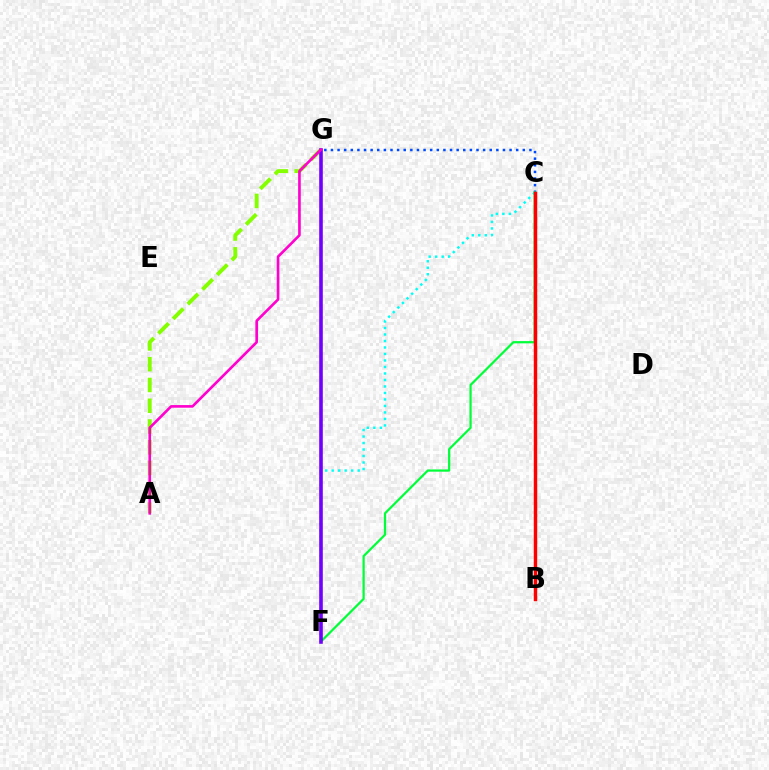{('F', 'G'): [{'color': '#ffbd00', 'line_style': 'dashed', 'thickness': 1.54}, {'color': '#7200ff', 'line_style': 'solid', 'thickness': 2.58}], ('C', 'G'): [{'color': '#004bff', 'line_style': 'dotted', 'thickness': 1.8}], ('A', 'G'): [{'color': '#84ff00', 'line_style': 'dashed', 'thickness': 2.82}, {'color': '#ff00cf', 'line_style': 'solid', 'thickness': 1.9}], ('C', 'F'): [{'color': '#00fff6', 'line_style': 'dotted', 'thickness': 1.77}, {'color': '#00ff39', 'line_style': 'solid', 'thickness': 1.61}], ('B', 'C'): [{'color': '#ff0000', 'line_style': 'solid', 'thickness': 2.49}]}